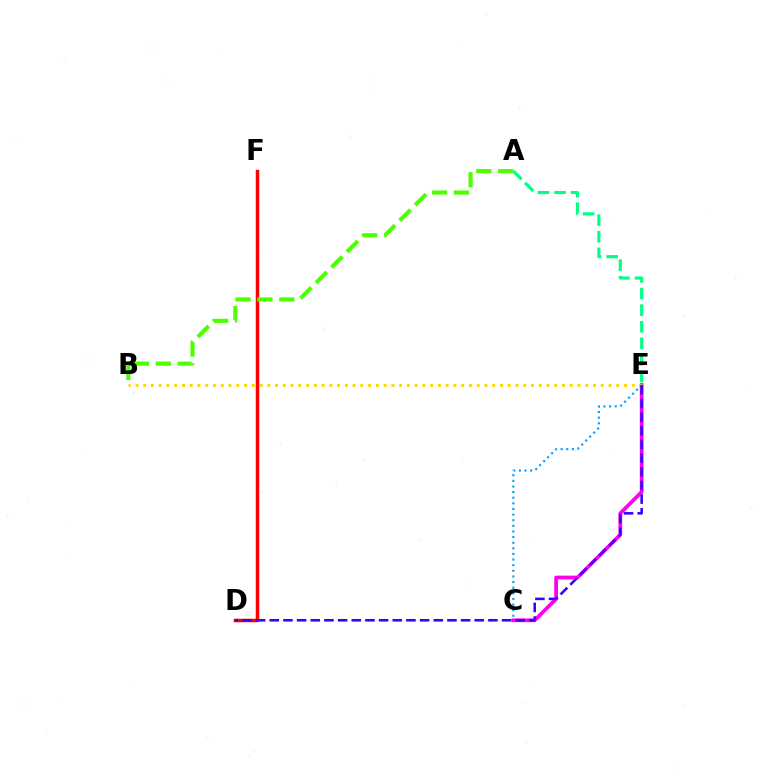{('D', 'F'): [{'color': '#ff0000', 'line_style': 'solid', 'thickness': 2.52}], ('A', 'E'): [{'color': '#00ff86', 'line_style': 'dashed', 'thickness': 2.26}], ('C', 'E'): [{'color': '#ff00ed', 'line_style': 'solid', 'thickness': 2.68}, {'color': '#009eff', 'line_style': 'dotted', 'thickness': 1.53}], ('A', 'B'): [{'color': '#4fff00', 'line_style': 'dashed', 'thickness': 2.97}], ('B', 'E'): [{'color': '#ffd500', 'line_style': 'dotted', 'thickness': 2.11}], ('D', 'E'): [{'color': '#3700ff', 'line_style': 'dashed', 'thickness': 1.86}]}